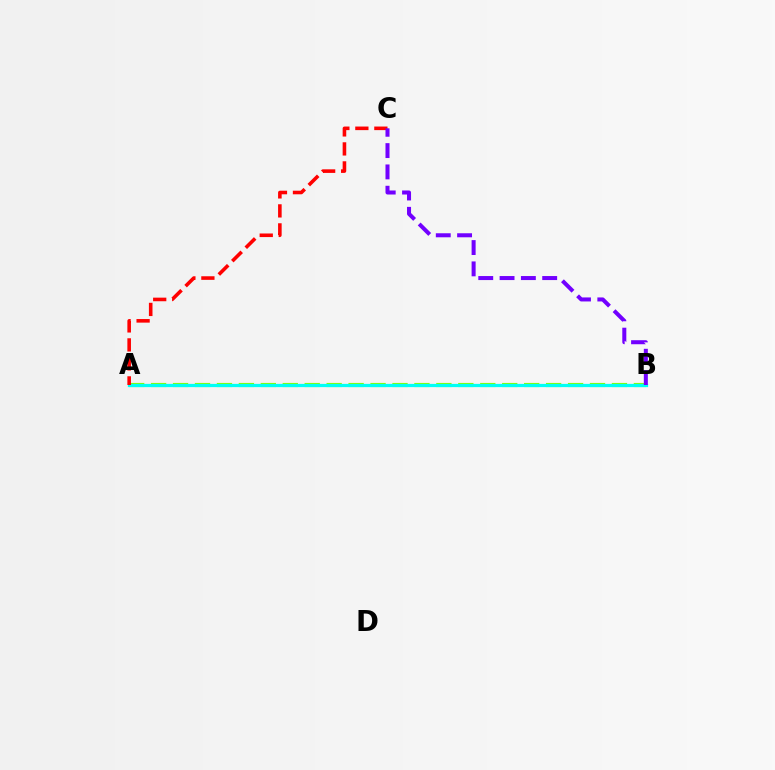{('A', 'B'): [{'color': '#84ff00', 'line_style': 'dashed', 'thickness': 2.98}, {'color': '#00fff6', 'line_style': 'solid', 'thickness': 2.33}], ('A', 'C'): [{'color': '#ff0000', 'line_style': 'dashed', 'thickness': 2.58}], ('B', 'C'): [{'color': '#7200ff', 'line_style': 'dashed', 'thickness': 2.9}]}